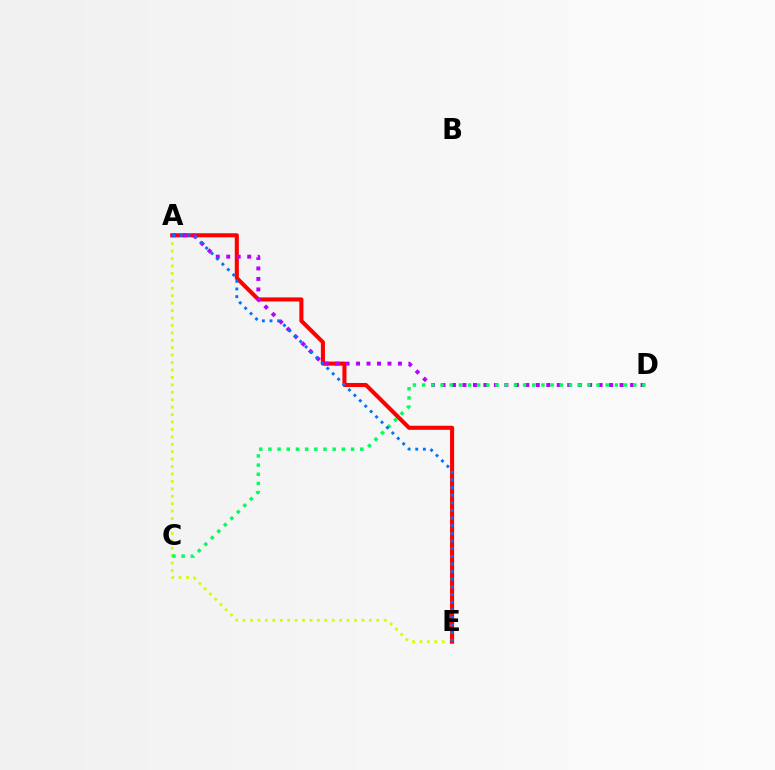{('A', 'E'): [{'color': '#d1ff00', 'line_style': 'dotted', 'thickness': 2.02}, {'color': '#ff0000', 'line_style': 'solid', 'thickness': 2.93}, {'color': '#0074ff', 'line_style': 'dotted', 'thickness': 2.08}], ('A', 'D'): [{'color': '#b900ff', 'line_style': 'dotted', 'thickness': 2.85}], ('C', 'D'): [{'color': '#00ff5c', 'line_style': 'dotted', 'thickness': 2.49}]}